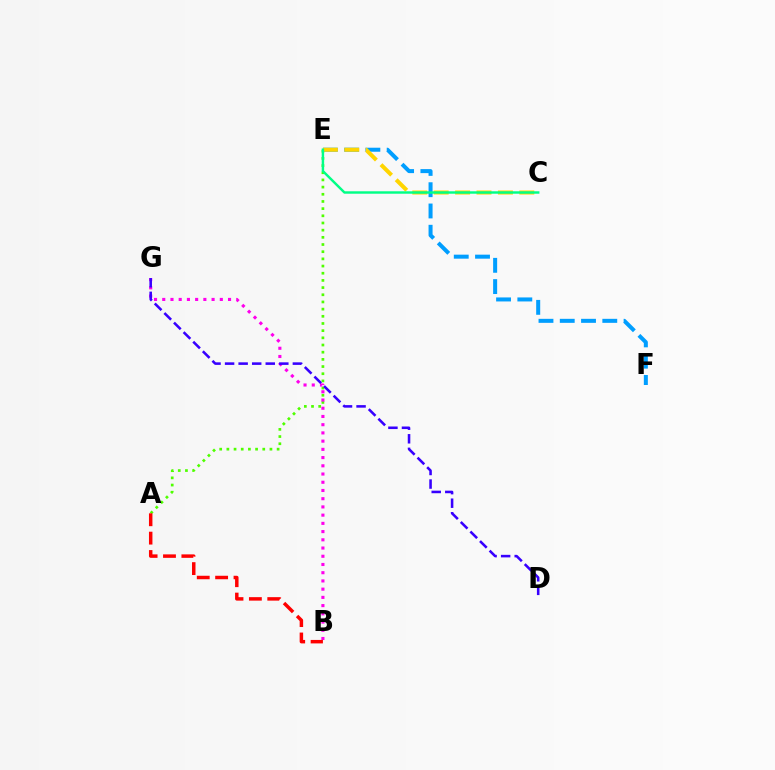{('A', 'E'): [{'color': '#4fff00', 'line_style': 'dotted', 'thickness': 1.95}], ('E', 'F'): [{'color': '#009eff', 'line_style': 'dashed', 'thickness': 2.89}], ('C', 'E'): [{'color': '#ffd500', 'line_style': 'dashed', 'thickness': 2.91}, {'color': '#00ff86', 'line_style': 'solid', 'thickness': 1.76}], ('B', 'G'): [{'color': '#ff00ed', 'line_style': 'dotted', 'thickness': 2.23}], ('D', 'G'): [{'color': '#3700ff', 'line_style': 'dashed', 'thickness': 1.84}], ('A', 'B'): [{'color': '#ff0000', 'line_style': 'dashed', 'thickness': 2.5}]}